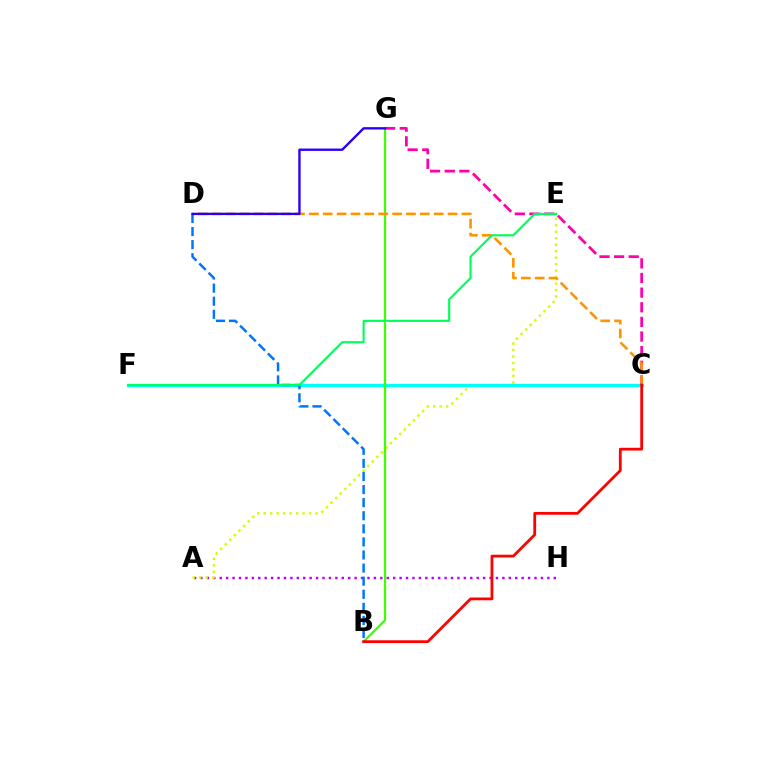{('A', 'H'): [{'color': '#b900ff', 'line_style': 'dotted', 'thickness': 1.75}], ('A', 'E'): [{'color': '#d1ff00', 'line_style': 'dotted', 'thickness': 1.76}], ('C', 'F'): [{'color': '#00fff6', 'line_style': 'solid', 'thickness': 2.34}], ('B', 'G'): [{'color': '#3dff00', 'line_style': 'solid', 'thickness': 1.6}], ('C', 'G'): [{'color': '#ff00ac', 'line_style': 'dashed', 'thickness': 1.99}], ('C', 'D'): [{'color': '#ff9400', 'line_style': 'dashed', 'thickness': 1.88}], ('B', 'D'): [{'color': '#0074ff', 'line_style': 'dashed', 'thickness': 1.78}], ('E', 'F'): [{'color': '#00ff5c', 'line_style': 'solid', 'thickness': 1.54}], ('D', 'G'): [{'color': '#2500ff', 'line_style': 'solid', 'thickness': 1.7}], ('B', 'C'): [{'color': '#ff0000', 'line_style': 'solid', 'thickness': 2.0}]}